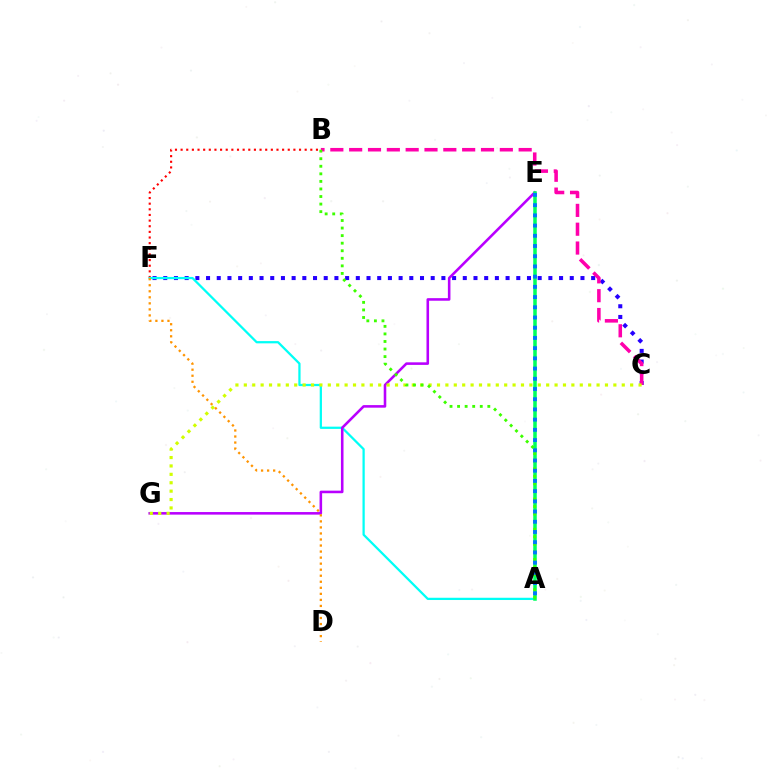{('C', 'F'): [{'color': '#2500ff', 'line_style': 'dotted', 'thickness': 2.91}], ('B', 'C'): [{'color': '#ff00ac', 'line_style': 'dashed', 'thickness': 2.56}], ('B', 'F'): [{'color': '#ff0000', 'line_style': 'dotted', 'thickness': 1.53}], ('A', 'F'): [{'color': '#00fff6', 'line_style': 'solid', 'thickness': 1.62}], ('E', 'G'): [{'color': '#b900ff', 'line_style': 'solid', 'thickness': 1.85}], ('A', 'E'): [{'color': '#00ff5c', 'line_style': 'solid', 'thickness': 2.54}, {'color': '#0074ff', 'line_style': 'dotted', 'thickness': 2.78}], ('C', 'G'): [{'color': '#d1ff00', 'line_style': 'dotted', 'thickness': 2.28}], ('A', 'B'): [{'color': '#3dff00', 'line_style': 'dotted', 'thickness': 2.05}], ('D', 'F'): [{'color': '#ff9400', 'line_style': 'dotted', 'thickness': 1.64}]}